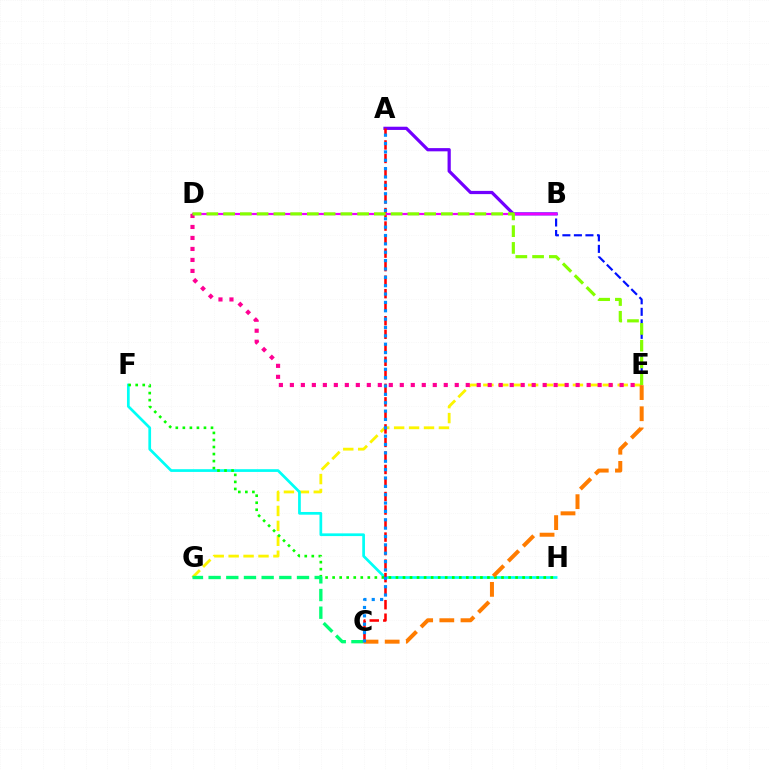{('E', 'G'): [{'color': '#fcf500', 'line_style': 'dashed', 'thickness': 2.03}], ('A', 'B'): [{'color': '#7200ff', 'line_style': 'solid', 'thickness': 2.32}], ('B', 'E'): [{'color': '#0010ff', 'line_style': 'dashed', 'thickness': 1.57}], ('F', 'H'): [{'color': '#00fff6', 'line_style': 'solid', 'thickness': 1.95}, {'color': '#08ff00', 'line_style': 'dotted', 'thickness': 1.91}], ('A', 'C'): [{'color': '#ff0000', 'line_style': 'dashed', 'thickness': 1.84}, {'color': '#008cff', 'line_style': 'dotted', 'thickness': 2.27}], ('C', 'G'): [{'color': '#00ff74', 'line_style': 'dashed', 'thickness': 2.4}], ('C', 'E'): [{'color': '#ff7c00', 'line_style': 'dashed', 'thickness': 2.88}], ('B', 'D'): [{'color': '#ee00ff', 'line_style': 'solid', 'thickness': 1.59}], ('D', 'E'): [{'color': '#ff0094', 'line_style': 'dotted', 'thickness': 2.99}, {'color': '#84ff00', 'line_style': 'dashed', 'thickness': 2.28}]}